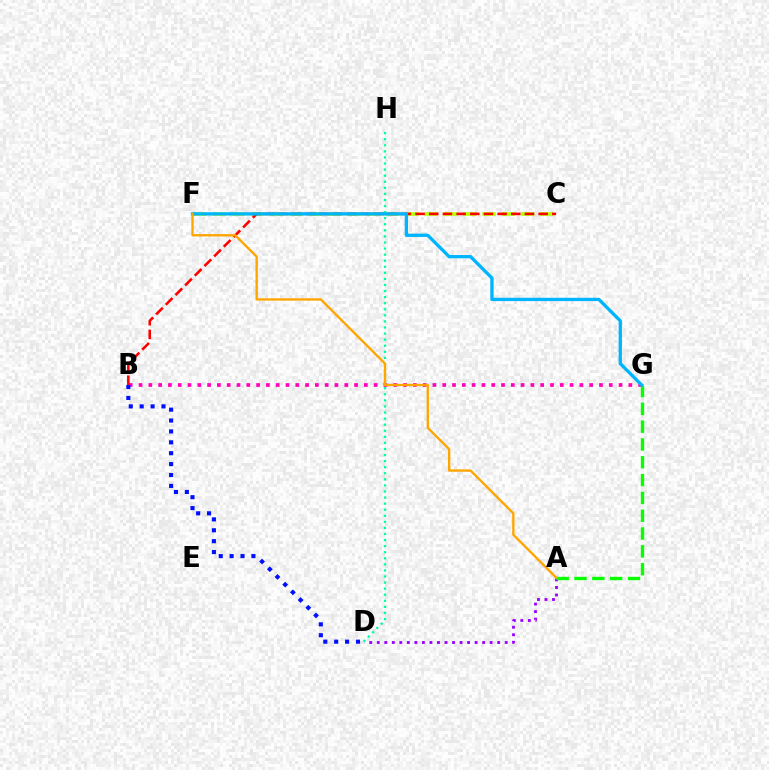{('C', 'F'): [{'color': '#b3ff00', 'line_style': 'dashed', 'thickness': 2.62}], ('A', 'D'): [{'color': '#9b00ff', 'line_style': 'dotted', 'thickness': 2.04}], ('B', 'C'): [{'color': '#ff0000', 'line_style': 'dashed', 'thickness': 1.86}], ('B', 'G'): [{'color': '#ff00bd', 'line_style': 'dotted', 'thickness': 2.66}], ('D', 'H'): [{'color': '#00ff9d', 'line_style': 'dotted', 'thickness': 1.65}], ('A', 'G'): [{'color': '#08ff00', 'line_style': 'dashed', 'thickness': 2.42}], ('F', 'G'): [{'color': '#00b5ff', 'line_style': 'solid', 'thickness': 2.38}], ('A', 'F'): [{'color': '#ffa500', 'line_style': 'solid', 'thickness': 1.68}], ('B', 'D'): [{'color': '#0010ff', 'line_style': 'dotted', 'thickness': 2.96}]}